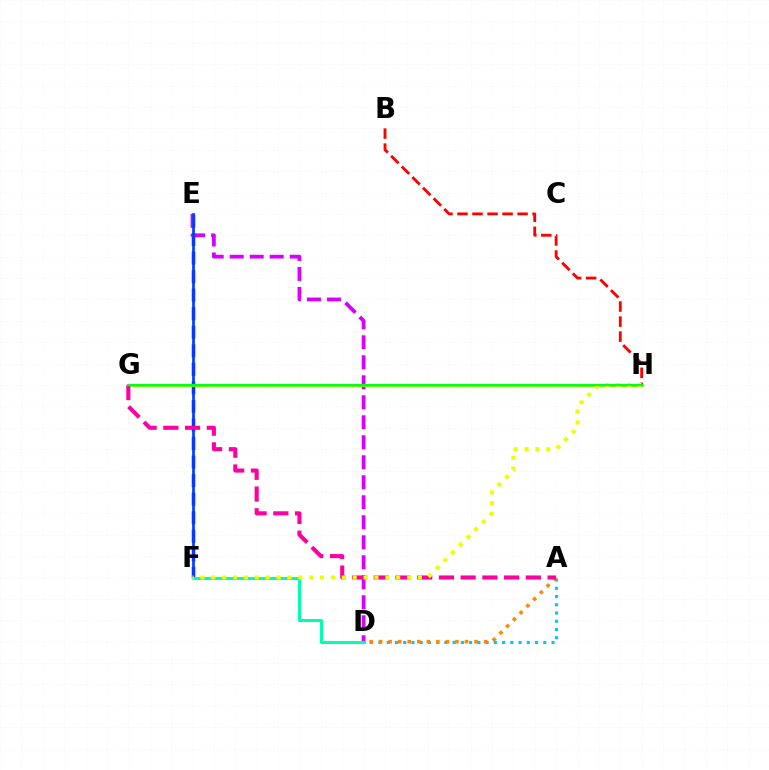{('E', 'F'): [{'color': '#4f00ff', 'line_style': 'dashed', 'thickness': 2.52}, {'color': '#003fff', 'line_style': 'solid', 'thickness': 1.94}], ('A', 'D'): [{'color': '#00c7ff', 'line_style': 'dotted', 'thickness': 2.24}, {'color': '#ff8800', 'line_style': 'dotted', 'thickness': 2.59}], ('B', 'H'): [{'color': '#ff0000', 'line_style': 'dashed', 'thickness': 2.04}], ('D', 'E'): [{'color': '#d600ff', 'line_style': 'dashed', 'thickness': 2.72}], ('G', 'H'): [{'color': '#66ff00', 'line_style': 'solid', 'thickness': 2.11}, {'color': '#00ff27', 'line_style': 'solid', 'thickness': 1.55}], ('D', 'F'): [{'color': '#00ffaf', 'line_style': 'solid', 'thickness': 2.17}], ('A', 'G'): [{'color': '#ff00a0', 'line_style': 'dashed', 'thickness': 2.95}], ('F', 'H'): [{'color': '#eeff00', 'line_style': 'dotted', 'thickness': 2.95}]}